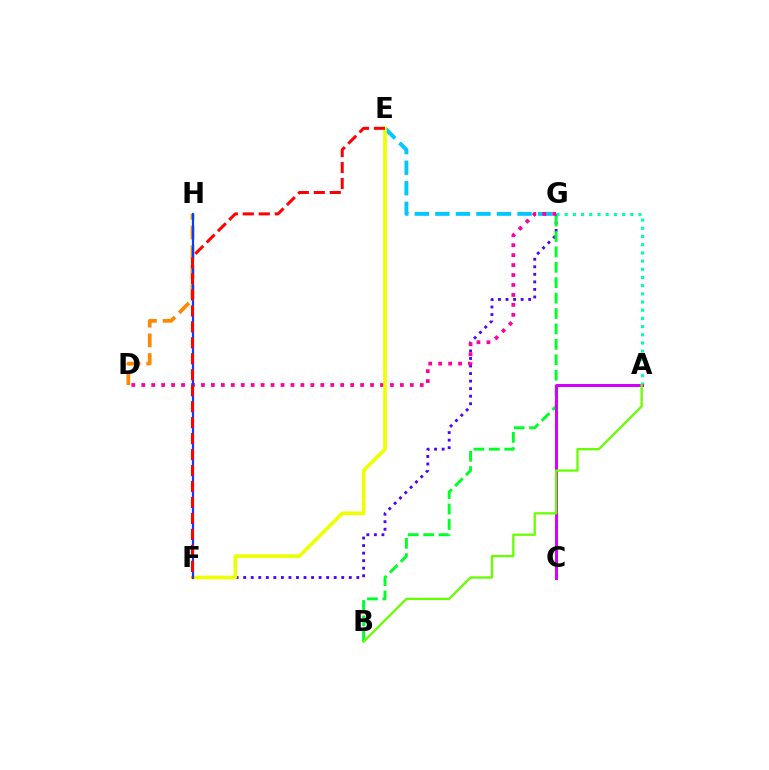{('E', 'G'): [{'color': '#00c7ff', 'line_style': 'dashed', 'thickness': 2.79}], ('D', 'H'): [{'color': '#ff8800', 'line_style': 'dashed', 'thickness': 2.68}], ('F', 'G'): [{'color': '#4f00ff', 'line_style': 'dotted', 'thickness': 2.05}], ('D', 'G'): [{'color': '#ff00a0', 'line_style': 'dotted', 'thickness': 2.7}], ('A', 'G'): [{'color': '#00ffaf', 'line_style': 'dotted', 'thickness': 2.23}], ('B', 'G'): [{'color': '#00ff27', 'line_style': 'dashed', 'thickness': 2.09}], ('A', 'C'): [{'color': '#d600ff', 'line_style': 'solid', 'thickness': 2.17}], ('E', 'F'): [{'color': '#eeff00', 'line_style': 'solid', 'thickness': 2.62}, {'color': '#ff0000', 'line_style': 'dashed', 'thickness': 2.17}], ('A', 'B'): [{'color': '#66ff00', 'line_style': 'solid', 'thickness': 1.65}], ('F', 'H'): [{'color': '#003fff', 'line_style': 'solid', 'thickness': 1.59}]}